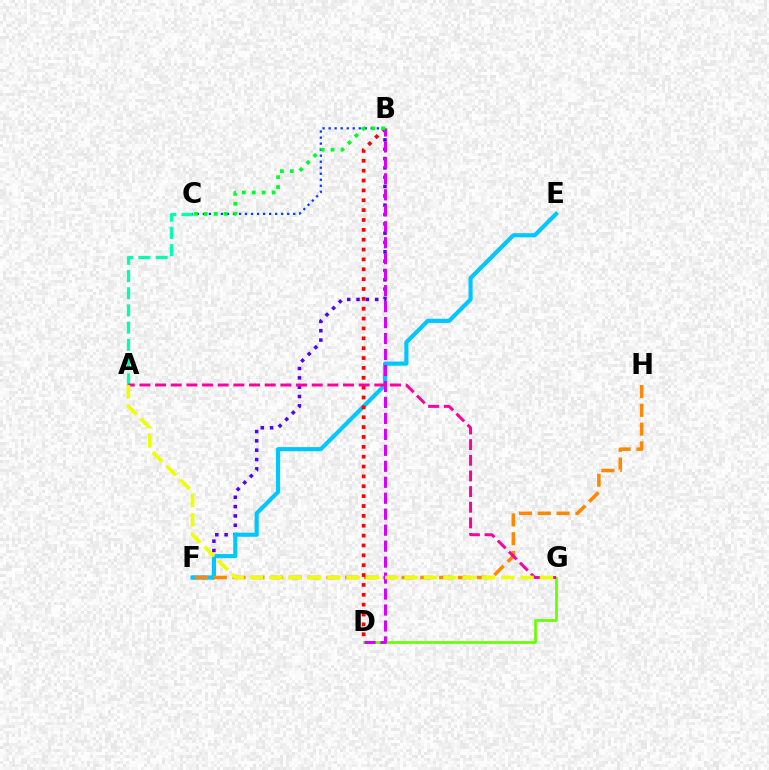{('A', 'C'): [{'color': '#00ffaf', 'line_style': 'dashed', 'thickness': 2.34}], ('B', 'C'): [{'color': '#003fff', 'line_style': 'dotted', 'thickness': 1.64}, {'color': '#00ff27', 'line_style': 'dotted', 'thickness': 2.69}], ('B', 'F'): [{'color': '#4f00ff', 'line_style': 'dotted', 'thickness': 2.53}], ('E', 'F'): [{'color': '#00c7ff', 'line_style': 'solid', 'thickness': 2.98}], ('D', 'G'): [{'color': '#66ff00', 'line_style': 'solid', 'thickness': 1.92}], ('F', 'H'): [{'color': '#ff8800', 'line_style': 'dashed', 'thickness': 2.55}], ('B', 'D'): [{'color': '#ff0000', 'line_style': 'dotted', 'thickness': 2.68}, {'color': '#d600ff', 'line_style': 'dashed', 'thickness': 2.17}], ('A', 'G'): [{'color': '#ff00a0', 'line_style': 'dashed', 'thickness': 2.13}, {'color': '#eeff00', 'line_style': 'dashed', 'thickness': 2.63}]}